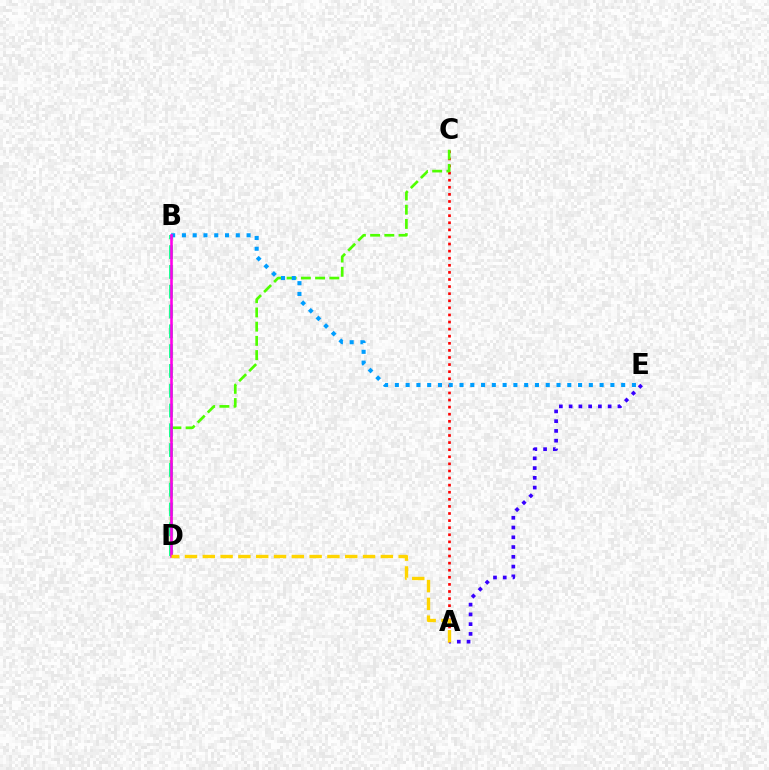{('A', 'C'): [{'color': '#ff0000', 'line_style': 'dotted', 'thickness': 1.93}], ('A', 'E'): [{'color': '#3700ff', 'line_style': 'dotted', 'thickness': 2.65}], ('C', 'D'): [{'color': '#4fff00', 'line_style': 'dashed', 'thickness': 1.93}], ('B', 'D'): [{'color': '#00ff86', 'line_style': 'dashed', 'thickness': 2.69}, {'color': '#ff00ed', 'line_style': 'solid', 'thickness': 1.87}], ('B', 'E'): [{'color': '#009eff', 'line_style': 'dotted', 'thickness': 2.93}], ('A', 'D'): [{'color': '#ffd500', 'line_style': 'dashed', 'thickness': 2.42}]}